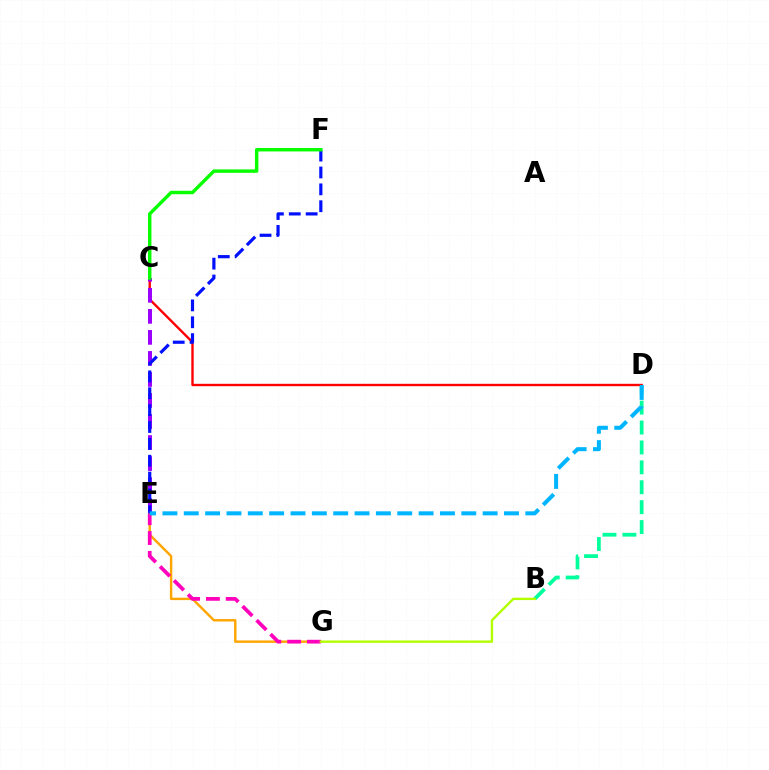{('B', 'D'): [{'color': '#00ff9d', 'line_style': 'dashed', 'thickness': 2.7}], ('C', 'D'): [{'color': '#ff0000', 'line_style': 'solid', 'thickness': 1.72}], ('C', 'E'): [{'color': '#9b00ff', 'line_style': 'dashed', 'thickness': 2.86}], ('E', 'G'): [{'color': '#ffa500', 'line_style': 'solid', 'thickness': 1.74}, {'color': '#ff00bd', 'line_style': 'dashed', 'thickness': 2.69}], ('E', 'F'): [{'color': '#0010ff', 'line_style': 'dashed', 'thickness': 2.29}], ('D', 'E'): [{'color': '#00b5ff', 'line_style': 'dashed', 'thickness': 2.9}], ('C', 'F'): [{'color': '#08ff00', 'line_style': 'solid', 'thickness': 2.47}], ('B', 'G'): [{'color': '#b3ff00', 'line_style': 'solid', 'thickness': 1.71}]}